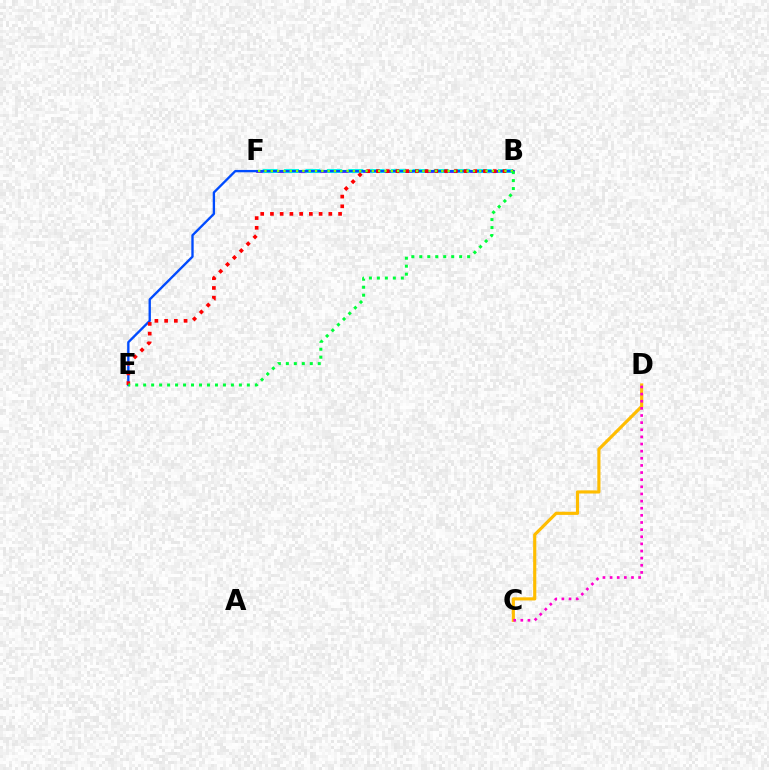{('B', 'F'): [{'color': '#7200ff', 'line_style': 'solid', 'thickness': 1.95}, {'color': '#00fff6', 'line_style': 'dashed', 'thickness': 2.91}, {'color': '#84ff00', 'line_style': 'dotted', 'thickness': 1.72}], ('B', 'E'): [{'color': '#004bff', 'line_style': 'solid', 'thickness': 1.69}, {'color': '#ff0000', 'line_style': 'dotted', 'thickness': 2.64}, {'color': '#00ff39', 'line_style': 'dotted', 'thickness': 2.17}], ('C', 'D'): [{'color': '#ffbd00', 'line_style': 'solid', 'thickness': 2.27}, {'color': '#ff00cf', 'line_style': 'dotted', 'thickness': 1.94}]}